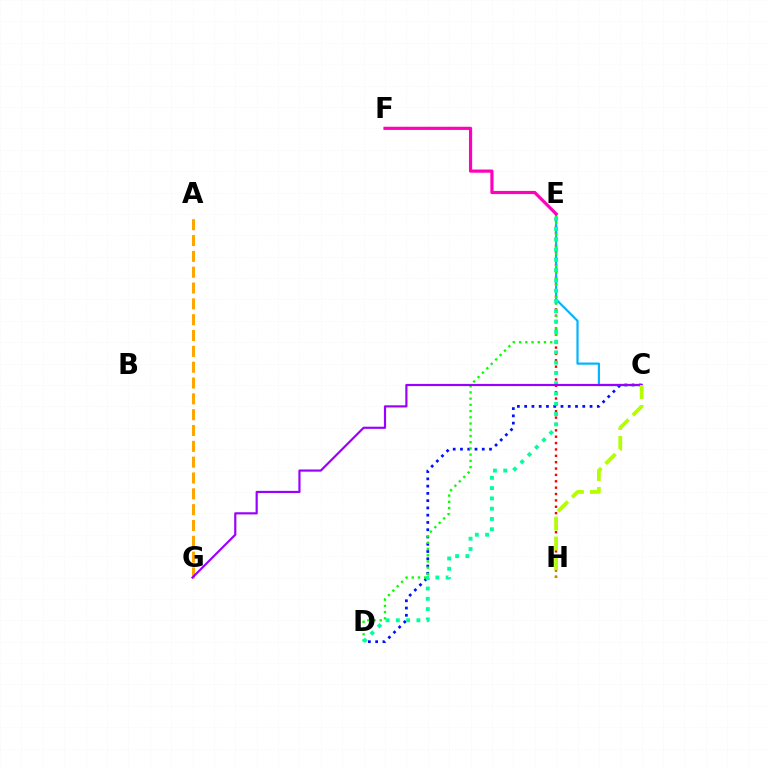{('E', 'H'): [{'color': '#ff0000', 'line_style': 'dotted', 'thickness': 1.73}], ('A', 'G'): [{'color': '#ffa500', 'line_style': 'dashed', 'thickness': 2.15}], ('C', 'D'): [{'color': '#0010ff', 'line_style': 'dotted', 'thickness': 1.97}], ('C', 'E'): [{'color': '#00b5ff', 'line_style': 'solid', 'thickness': 1.57}], ('D', 'E'): [{'color': '#08ff00', 'line_style': 'dotted', 'thickness': 1.69}, {'color': '#00ff9d', 'line_style': 'dotted', 'thickness': 2.79}], ('C', 'G'): [{'color': '#9b00ff', 'line_style': 'solid', 'thickness': 1.57}], ('C', 'H'): [{'color': '#b3ff00', 'line_style': 'dashed', 'thickness': 2.71}], ('E', 'F'): [{'color': '#ff00bd', 'line_style': 'solid', 'thickness': 2.29}]}